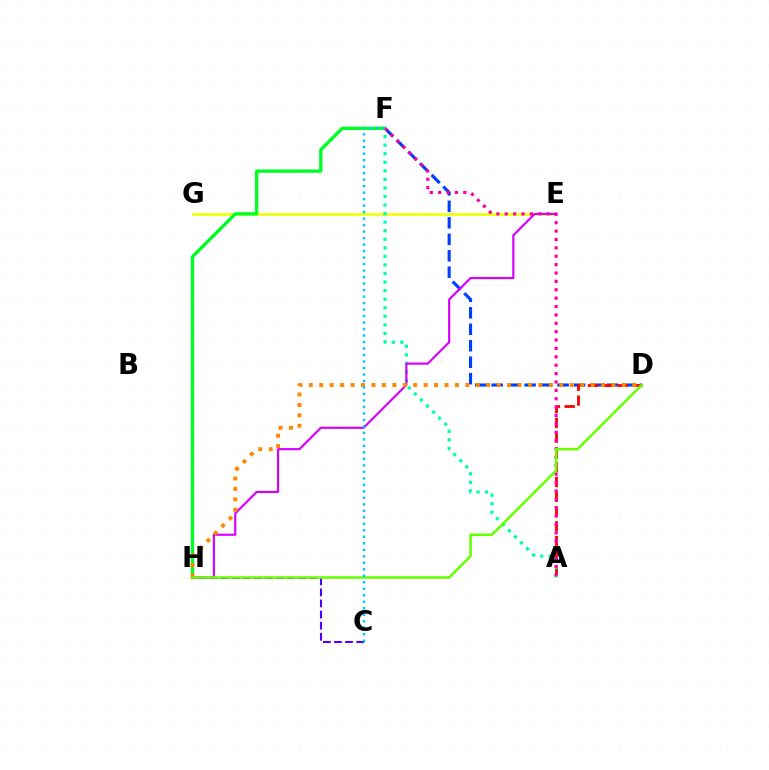{('E', 'G'): [{'color': '#eeff00', 'line_style': 'solid', 'thickness': 1.9}], ('D', 'F'): [{'color': '#003fff', 'line_style': 'dashed', 'thickness': 2.24}], ('A', 'D'): [{'color': '#ff0000', 'line_style': 'dashed', 'thickness': 2.01}], ('F', 'H'): [{'color': '#00ff27', 'line_style': 'solid', 'thickness': 2.41}], ('A', 'F'): [{'color': '#00ffaf', 'line_style': 'dotted', 'thickness': 2.33}, {'color': '#ff00a0', 'line_style': 'dotted', 'thickness': 2.28}], ('C', 'H'): [{'color': '#4f00ff', 'line_style': 'dashed', 'thickness': 1.51}], ('E', 'H'): [{'color': '#d600ff', 'line_style': 'solid', 'thickness': 1.56}], ('D', 'H'): [{'color': '#ff8800', 'line_style': 'dotted', 'thickness': 2.83}, {'color': '#66ff00', 'line_style': 'solid', 'thickness': 1.81}], ('C', 'F'): [{'color': '#00c7ff', 'line_style': 'dotted', 'thickness': 1.76}]}